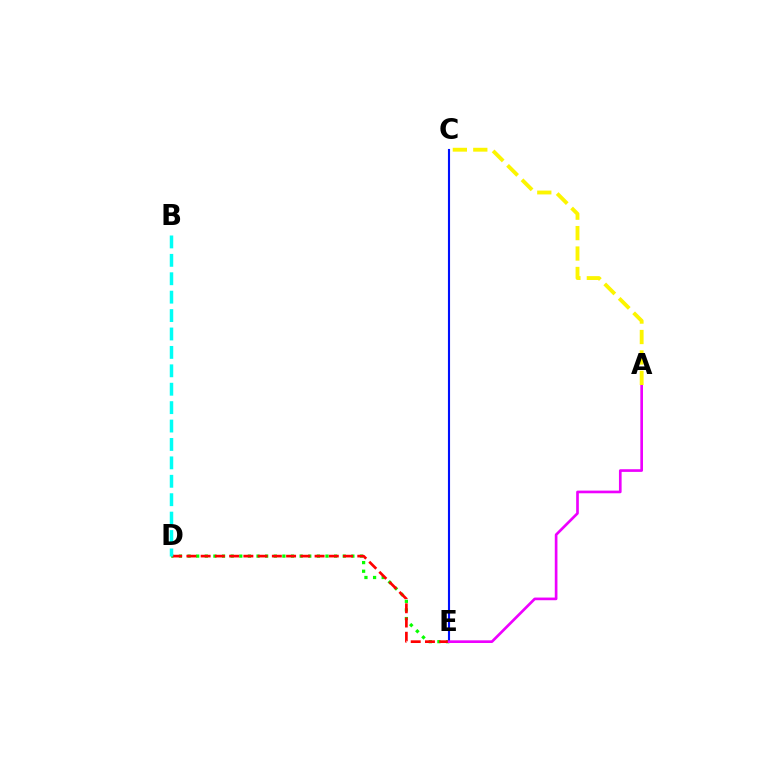{('D', 'E'): [{'color': '#08ff00', 'line_style': 'dotted', 'thickness': 2.34}, {'color': '#ff0000', 'line_style': 'dashed', 'thickness': 1.93}], ('C', 'E'): [{'color': '#0010ff', 'line_style': 'solid', 'thickness': 1.53}], ('B', 'D'): [{'color': '#00fff6', 'line_style': 'dashed', 'thickness': 2.5}], ('A', 'E'): [{'color': '#ee00ff', 'line_style': 'solid', 'thickness': 1.92}], ('A', 'C'): [{'color': '#fcf500', 'line_style': 'dashed', 'thickness': 2.78}]}